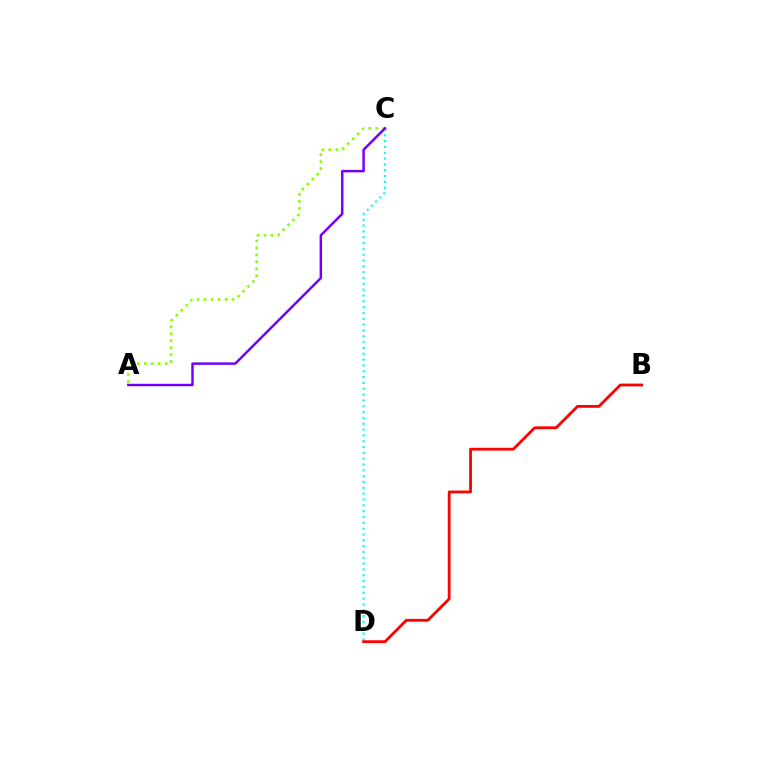{('C', 'D'): [{'color': '#00fff6', 'line_style': 'dotted', 'thickness': 1.58}], ('A', 'C'): [{'color': '#84ff00', 'line_style': 'dotted', 'thickness': 1.89}, {'color': '#7200ff', 'line_style': 'solid', 'thickness': 1.78}], ('B', 'D'): [{'color': '#ff0000', 'line_style': 'solid', 'thickness': 2.02}]}